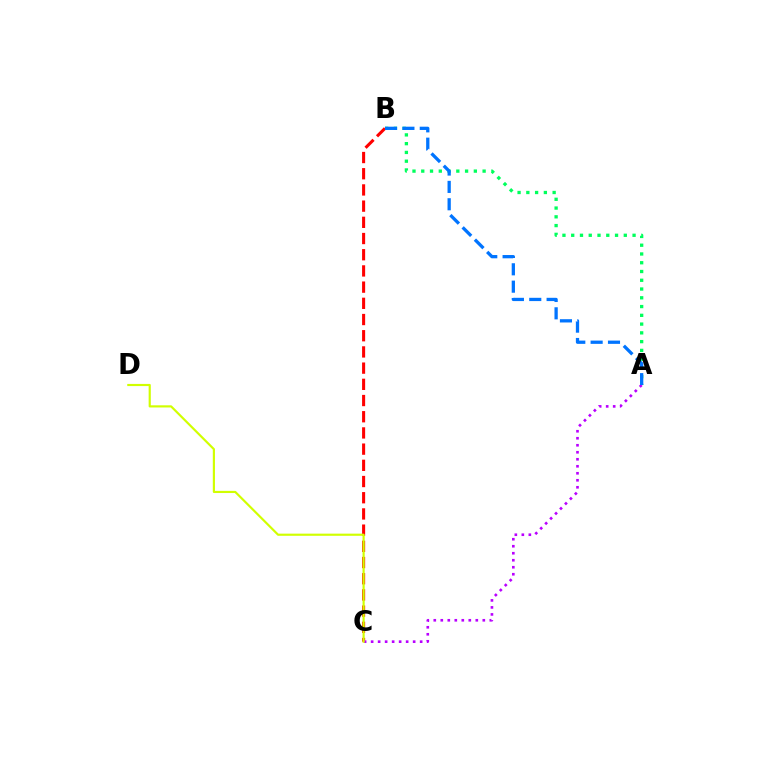{('A', 'B'): [{'color': '#00ff5c', 'line_style': 'dotted', 'thickness': 2.38}, {'color': '#0074ff', 'line_style': 'dashed', 'thickness': 2.36}], ('B', 'C'): [{'color': '#ff0000', 'line_style': 'dashed', 'thickness': 2.2}], ('A', 'C'): [{'color': '#b900ff', 'line_style': 'dotted', 'thickness': 1.9}], ('C', 'D'): [{'color': '#d1ff00', 'line_style': 'solid', 'thickness': 1.56}]}